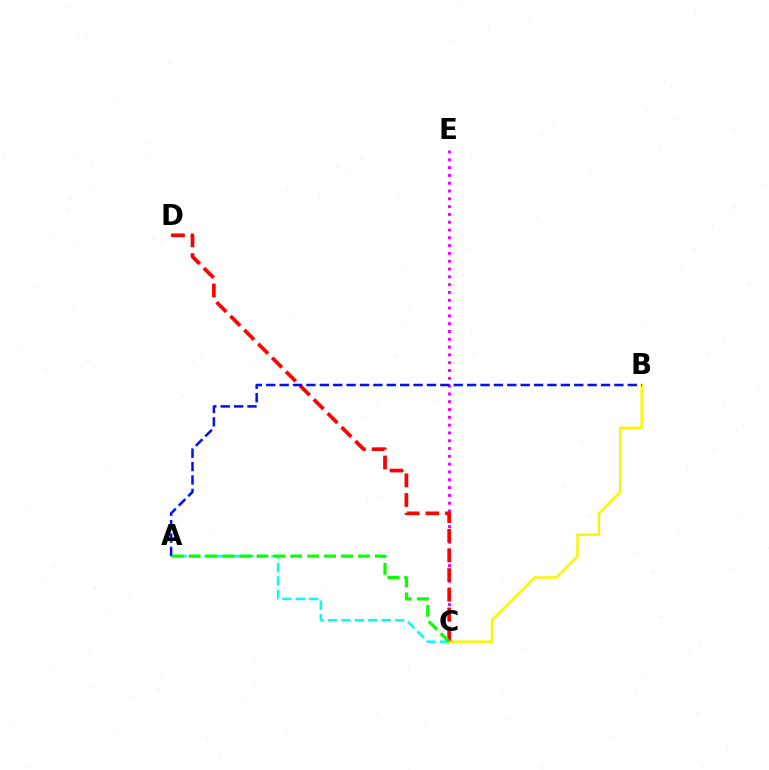{('A', 'C'): [{'color': '#00fff6', 'line_style': 'dashed', 'thickness': 1.82}, {'color': '#08ff00', 'line_style': 'dashed', 'thickness': 2.3}], ('C', 'E'): [{'color': '#ee00ff', 'line_style': 'dotted', 'thickness': 2.12}], ('B', 'C'): [{'color': '#fcf500', 'line_style': 'solid', 'thickness': 1.77}], ('C', 'D'): [{'color': '#ff0000', 'line_style': 'dashed', 'thickness': 2.67}], ('A', 'B'): [{'color': '#0010ff', 'line_style': 'dashed', 'thickness': 1.82}]}